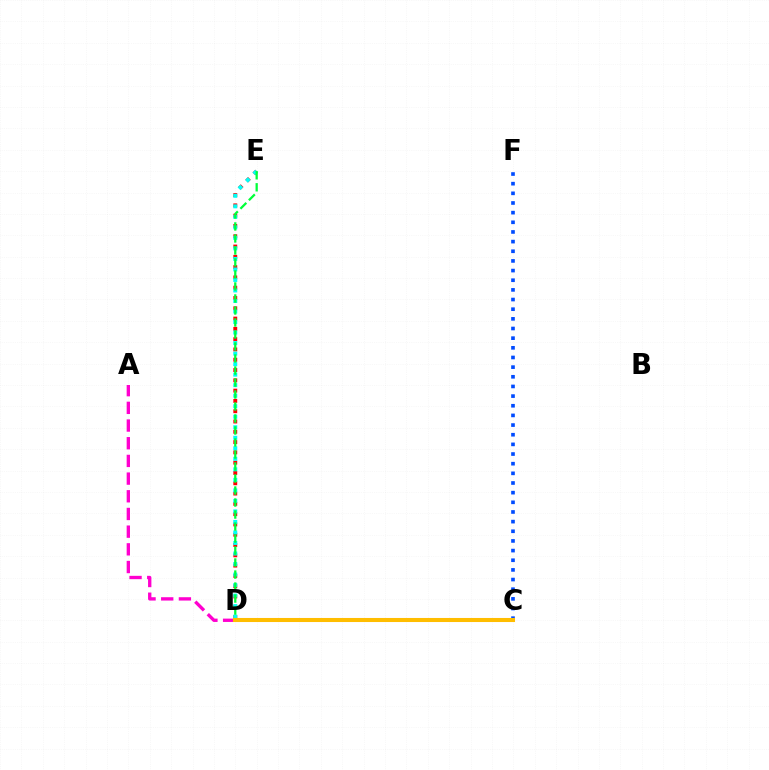{('C', 'F'): [{'color': '#004bff', 'line_style': 'dotted', 'thickness': 2.62}], ('D', 'E'): [{'color': '#ff0000', 'line_style': 'dotted', 'thickness': 2.8}, {'color': '#00fff6', 'line_style': 'dotted', 'thickness': 2.86}, {'color': '#00ff39', 'line_style': 'dashed', 'thickness': 1.63}], ('C', 'D'): [{'color': '#84ff00', 'line_style': 'dotted', 'thickness': 1.58}, {'color': '#7200ff', 'line_style': 'solid', 'thickness': 2.14}, {'color': '#ffbd00', 'line_style': 'solid', 'thickness': 2.93}], ('A', 'D'): [{'color': '#ff00cf', 'line_style': 'dashed', 'thickness': 2.4}]}